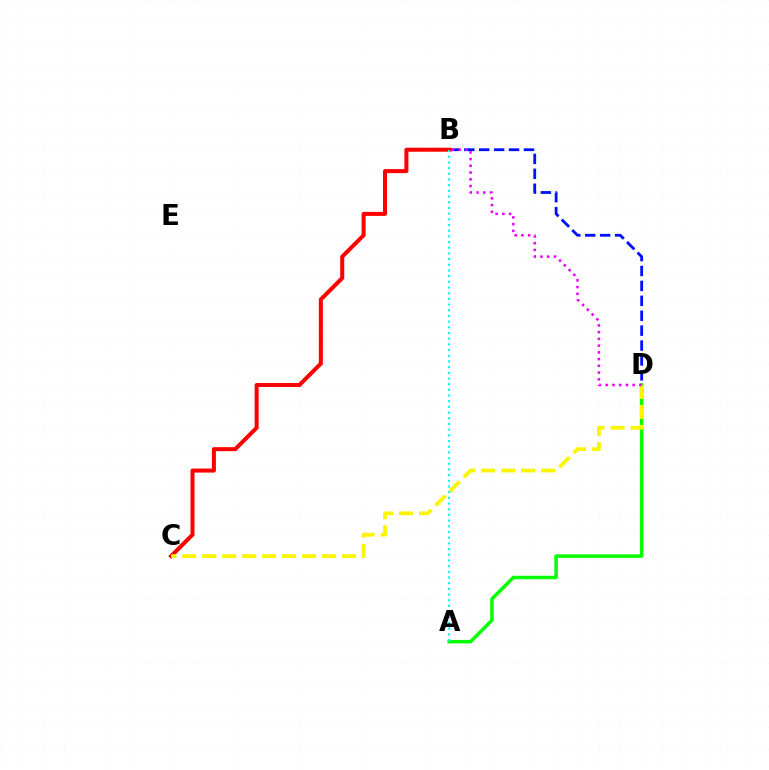{('B', 'D'): [{'color': '#0010ff', 'line_style': 'dashed', 'thickness': 2.03}, {'color': '#ee00ff', 'line_style': 'dotted', 'thickness': 1.83}], ('A', 'D'): [{'color': '#08ff00', 'line_style': 'solid', 'thickness': 2.51}], ('B', 'C'): [{'color': '#ff0000', 'line_style': 'solid', 'thickness': 2.89}], ('C', 'D'): [{'color': '#fcf500', 'line_style': 'dashed', 'thickness': 2.71}], ('A', 'B'): [{'color': '#00fff6', 'line_style': 'dotted', 'thickness': 1.54}]}